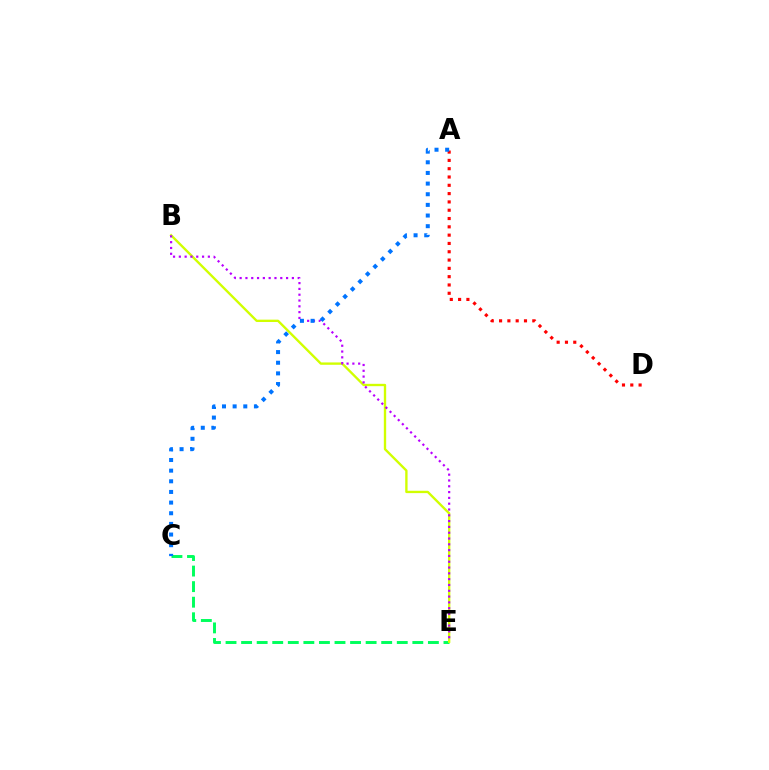{('C', 'E'): [{'color': '#00ff5c', 'line_style': 'dashed', 'thickness': 2.11}], ('A', 'D'): [{'color': '#ff0000', 'line_style': 'dotted', 'thickness': 2.26}], ('B', 'E'): [{'color': '#d1ff00', 'line_style': 'solid', 'thickness': 1.69}, {'color': '#b900ff', 'line_style': 'dotted', 'thickness': 1.58}], ('A', 'C'): [{'color': '#0074ff', 'line_style': 'dotted', 'thickness': 2.89}]}